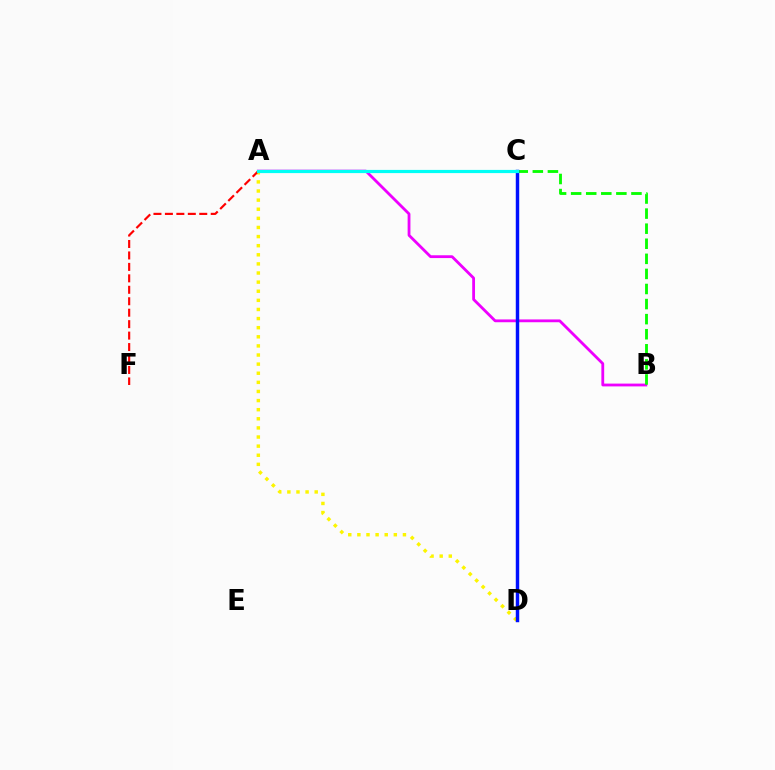{('A', 'D'): [{'color': '#fcf500', 'line_style': 'dotted', 'thickness': 2.48}], ('A', 'B'): [{'color': '#ee00ff', 'line_style': 'solid', 'thickness': 2.02}], ('A', 'F'): [{'color': '#ff0000', 'line_style': 'dashed', 'thickness': 1.56}], ('B', 'C'): [{'color': '#08ff00', 'line_style': 'dashed', 'thickness': 2.05}], ('C', 'D'): [{'color': '#0010ff', 'line_style': 'solid', 'thickness': 2.48}], ('A', 'C'): [{'color': '#00fff6', 'line_style': 'solid', 'thickness': 2.29}]}